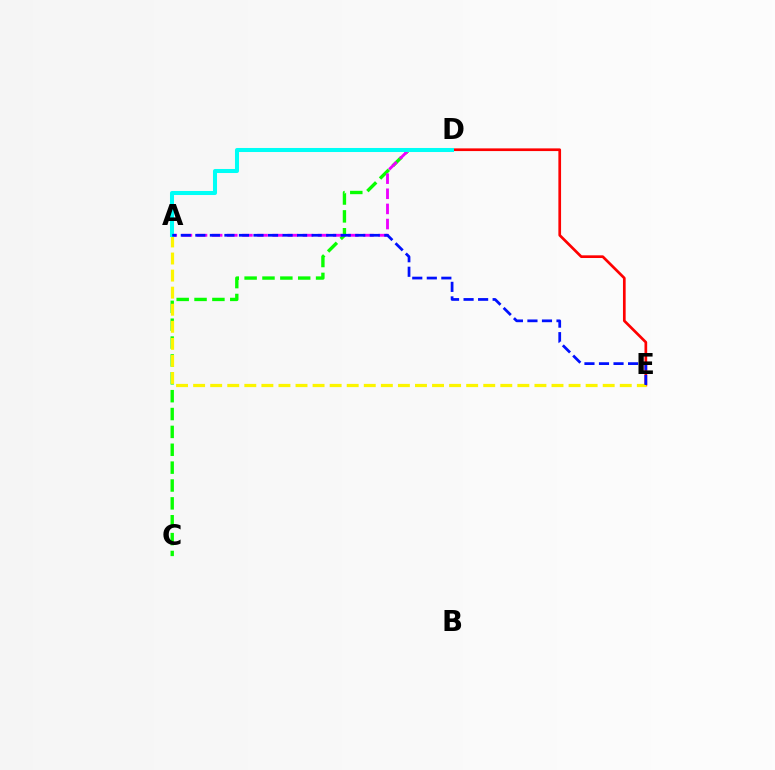{('D', 'E'): [{'color': '#ff0000', 'line_style': 'solid', 'thickness': 1.94}], ('C', 'D'): [{'color': '#08ff00', 'line_style': 'dashed', 'thickness': 2.43}], ('A', 'D'): [{'color': '#ee00ff', 'line_style': 'dashed', 'thickness': 2.06}, {'color': '#00fff6', 'line_style': 'solid', 'thickness': 2.91}], ('A', 'E'): [{'color': '#fcf500', 'line_style': 'dashed', 'thickness': 2.32}, {'color': '#0010ff', 'line_style': 'dashed', 'thickness': 1.97}]}